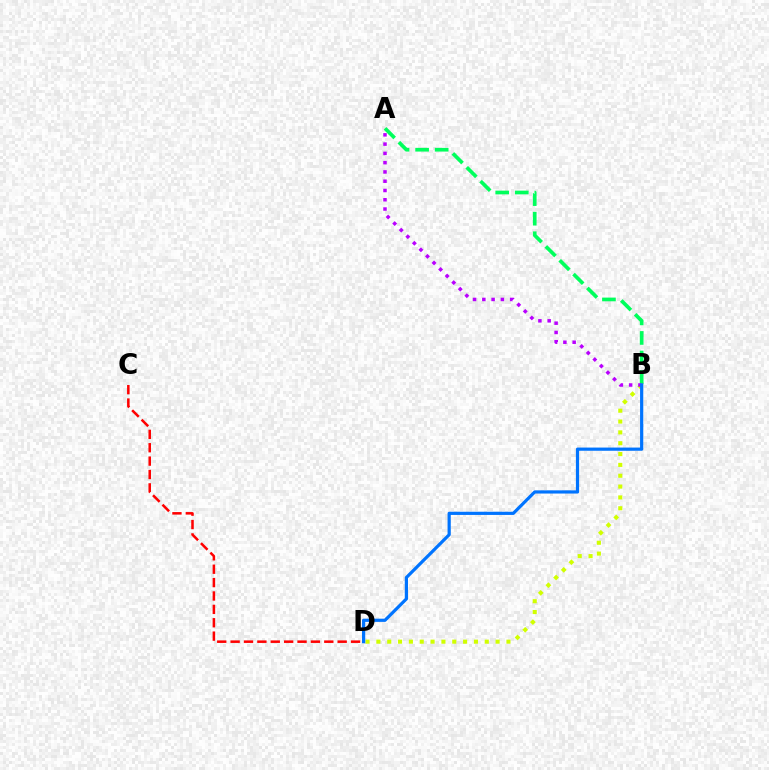{('A', 'B'): [{'color': '#00ff5c', 'line_style': 'dashed', 'thickness': 2.66}, {'color': '#b900ff', 'line_style': 'dotted', 'thickness': 2.52}], ('C', 'D'): [{'color': '#ff0000', 'line_style': 'dashed', 'thickness': 1.82}], ('B', 'D'): [{'color': '#d1ff00', 'line_style': 'dotted', 'thickness': 2.95}, {'color': '#0074ff', 'line_style': 'solid', 'thickness': 2.3}]}